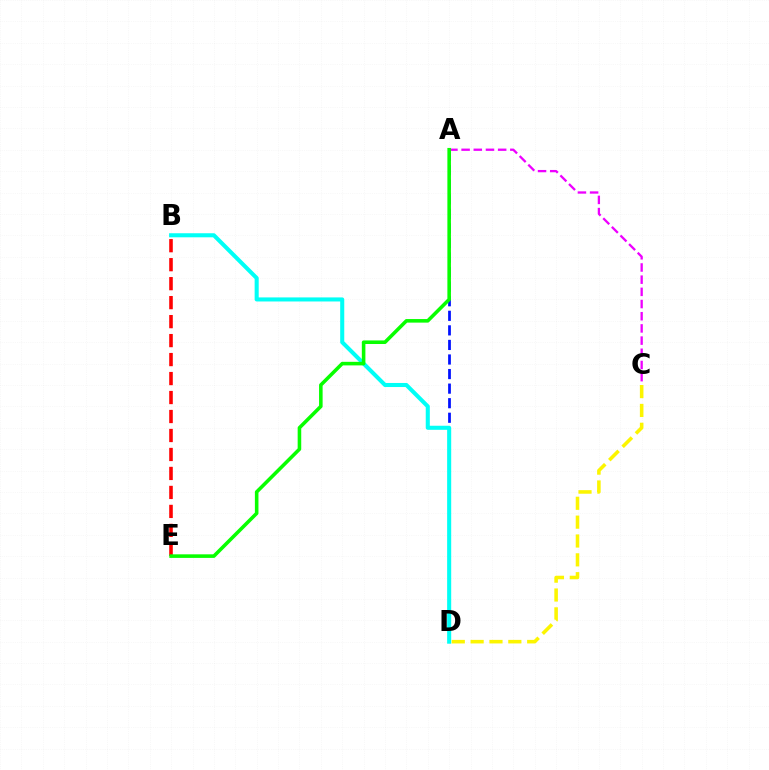{('A', 'D'): [{'color': '#0010ff', 'line_style': 'dashed', 'thickness': 1.98}], ('B', 'D'): [{'color': '#00fff6', 'line_style': 'solid', 'thickness': 2.92}], ('A', 'C'): [{'color': '#ee00ff', 'line_style': 'dashed', 'thickness': 1.66}], ('C', 'D'): [{'color': '#fcf500', 'line_style': 'dashed', 'thickness': 2.56}], ('B', 'E'): [{'color': '#ff0000', 'line_style': 'dashed', 'thickness': 2.58}], ('A', 'E'): [{'color': '#08ff00', 'line_style': 'solid', 'thickness': 2.57}]}